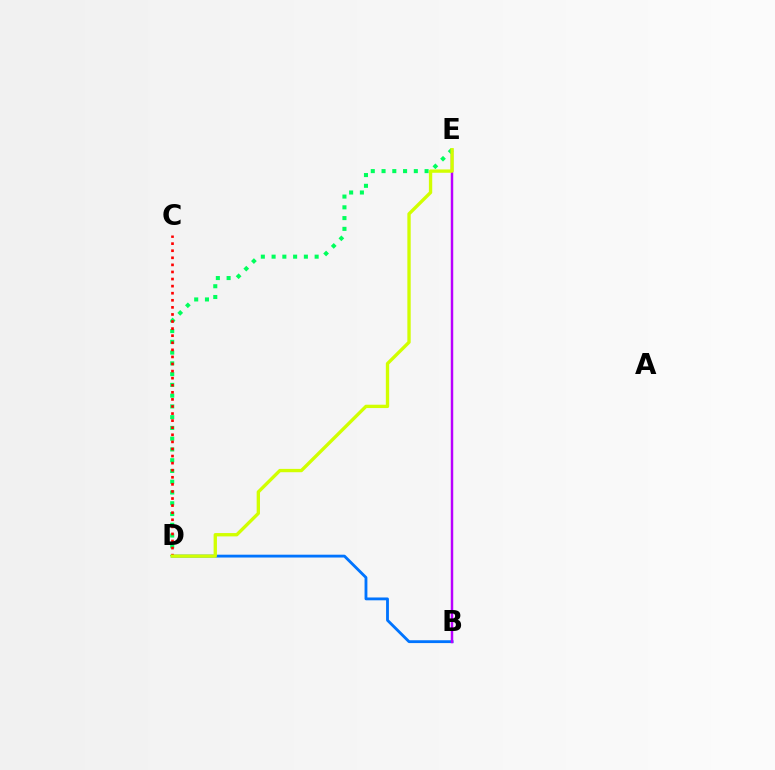{('B', 'D'): [{'color': '#0074ff', 'line_style': 'solid', 'thickness': 2.04}], ('B', 'E'): [{'color': '#b900ff', 'line_style': 'solid', 'thickness': 1.77}], ('D', 'E'): [{'color': '#00ff5c', 'line_style': 'dotted', 'thickness': 2.92}, {'color': '#d1ff00', 'line_style': 'solid', 'thickness': 2.4}], ('C', 'D'): [{'color': '#ff0000', 'line_style': 'dotted', 'thickness': 1.92}]}